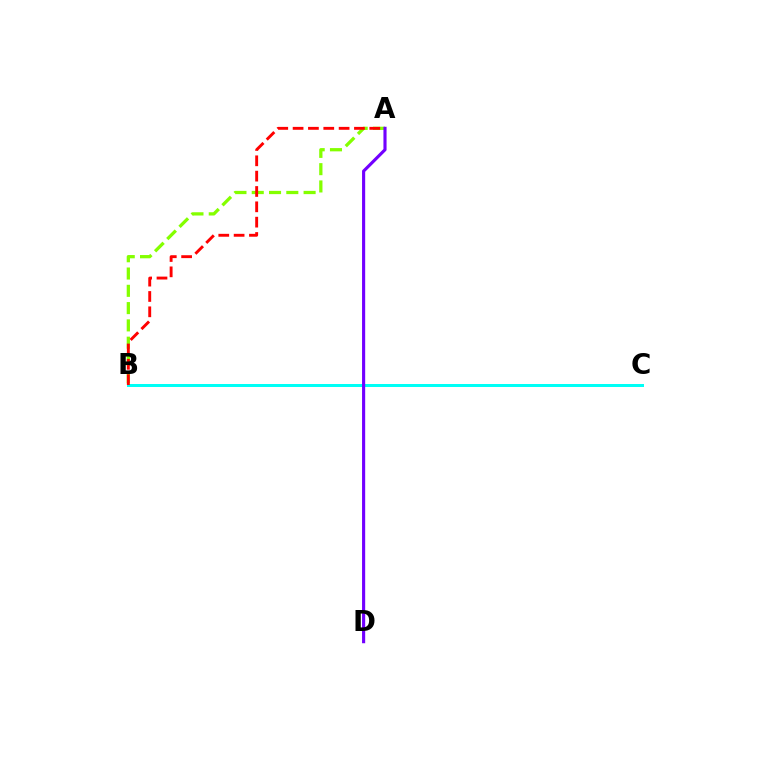{('B', 'C'): [{'color': '#00fff6', 'line_style': 'solid', 'thickness': 2.16}], ('A', 'B'): [{'color': '#84ff00', 'line_style': 'dashed', 'thickness': 2.35}, {'color': '#ff0000', 'line_style': 'dashed', 'thickness': 2.08}], ('A', 'D'): [{'color': '#7200ff', 'line_style': 'solid', 'thickness': 2.25}]}